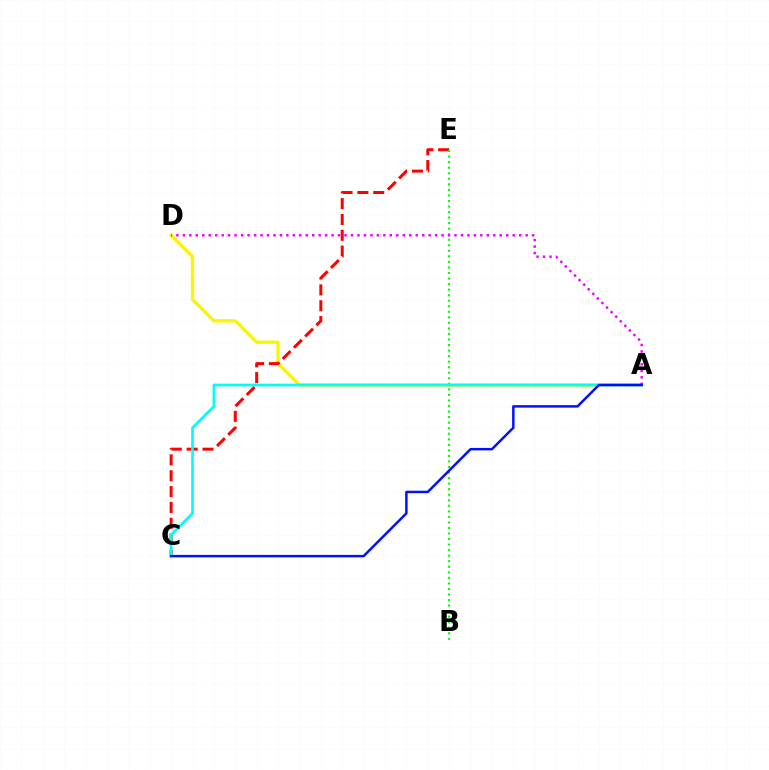{('A', 'D'): [{'color': '#fcf500', 'line_style': 'solid', 'thickness': 2.38}, {'color': '#ee00ff', 'line_style': 'dotted', 'thickness': 1.76}], ('C', 'E'): [{'color': '#ff0000', 'line_style': 'dashed', 'thickness': 2.15}], ('B', 'E'): [{'color': '#08ff00', 'line_style': 'dotted', 'thickness': 1.51}], ('A', 'C'): [{'color': '#00fff6', 'line_style': 'solid', 'thickness': 1.94}, {'color': '#0010ff', 'line_style': 'solid', 'thickness': 1.78}]}